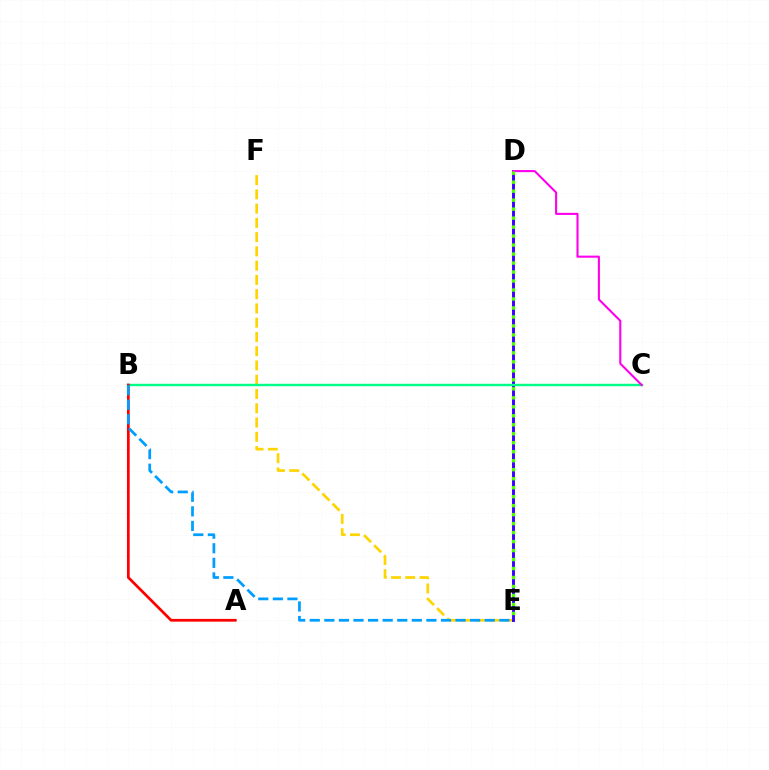{('E', 'F'): [{'color': '#ffd500', 'line_style': 'dashed', 'thickness': 1.94}], ('D', 'E'): [{'color': '#3700ff', 'line_style': 'solid', 'thickness': 2.1}, {'color': '#4fff00', 'line_style': 'dotted', 'thickness': 2.44}], ('B', 'C'): [{'color': '#00ff86', 'line_style': 'solid', 'thickness': 1.74}], ('A', 'B'): [{'color': '#ff0000', 'line_style': 'solid', 'thickness': 1.97}], ('B', 'E'): [{'color': '#009eff', 'line_style': 'dashed', 'thickness': 1.98}], ('C', 'D'): [{'color': '#ff00ed', 'line_style': 'solid', 'thickness': 1.51}]}